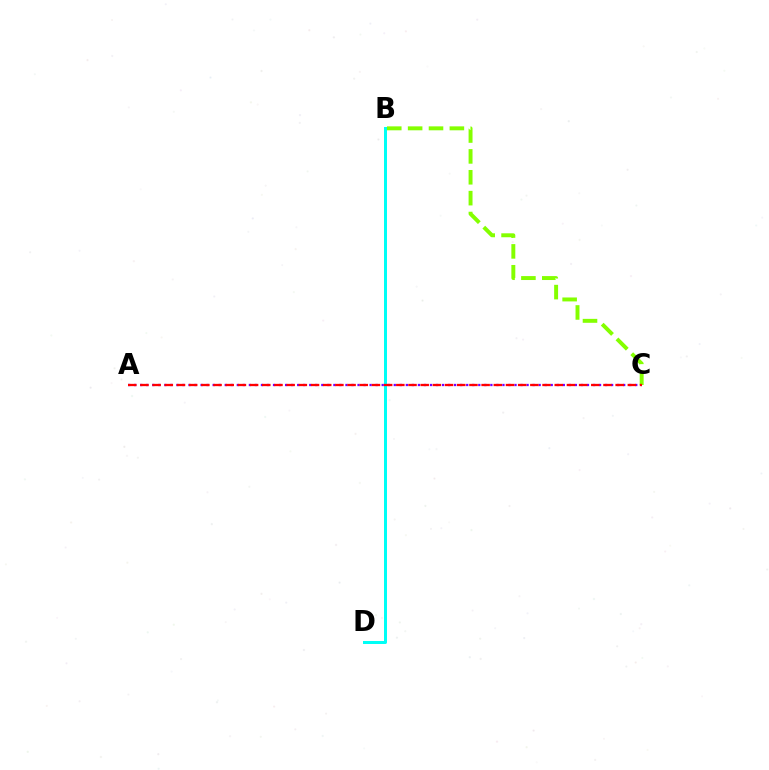{('A', 'C'): [{'color': '#7200ff', 'line_style': 'dotted', 'thickness': 1.64}, {'color': '#ff0000', 'line_style': 'dashed', 'thickness': 1.66}], ('B', 'D'): [{'color': '#00fff6', 'line_style': 'solid', 'thickness': 2.16}], ('B', 'C'): [{'color': '#84ff00', 'line_style': 'dashed', 'thickness': 2.84}]}